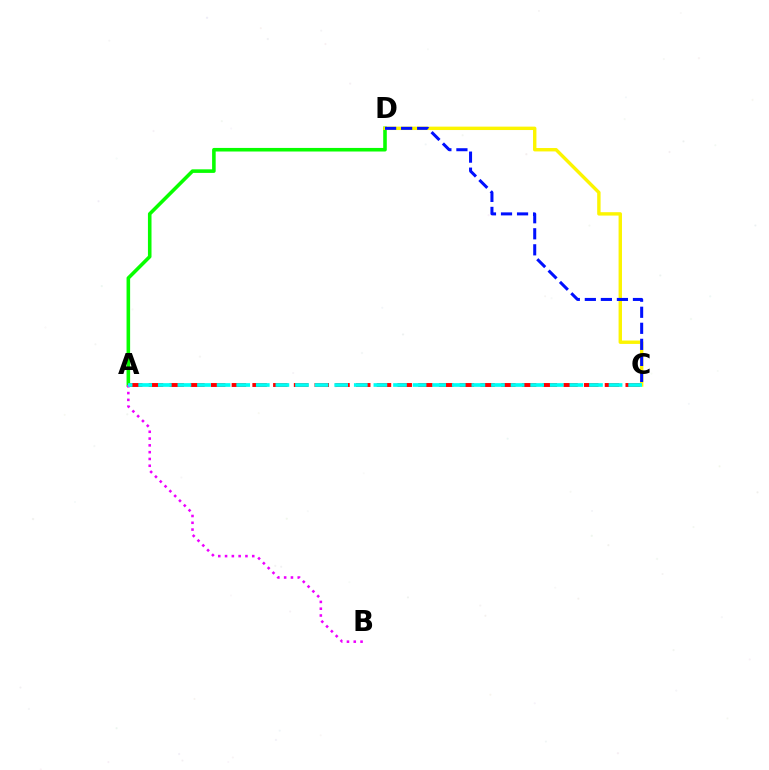{('A', 'D'): [{'color': '#08ff00', 'line_style': 'solid', 'thickness': 2.57}], ('A', 'C'): [{'color': '#ff0000', 'line_style': 'dashed', 'thickness': 2.82}, {'color': '#00fff6', 'line_style': 'dashed', 'thickness': 2.66}], ('A', 'B'): [{'color': '#ee00ff', 'line_style': 'dotted', 'thickness': 1.85}], ('C', 'D'): [{'color': '#fcf500', 'line_style': 'solid', 'thickness': 2.45}, {'color': '#0010ff', 'line_style': 'dashed', 'thickness': 2.18}]}